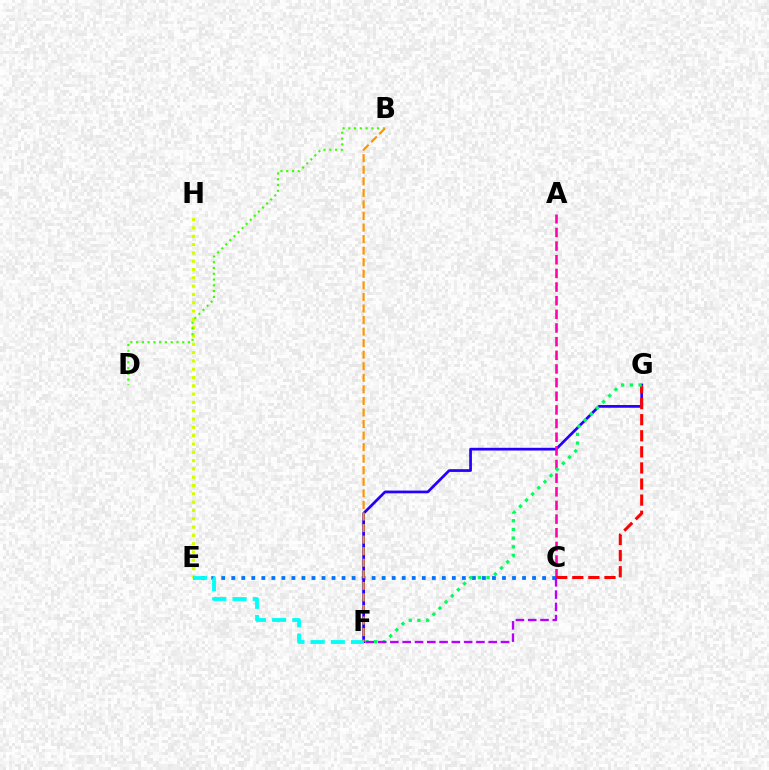{('C', 'E'): [{'color': '#0074ff', 'line_style': 'dotted', 'thickness': 2.72}], ('E', 'H'): [{'color': '#d1ff00', 'line_style': 'dotted', 'thickness': 2.26}], ('F', 'G'): [{'color': '#2500ff', 'line_style': 'solid', 'thickness': 1.97}, {'color': '#00ff5c', 'line_style': 'dotted', 'thickness': 2.36}], ('B', 'D'): [{'color': '#3dff00', 'line_style': 'dotted', 'thickness': 1.57}], ('A', 'C'): [{'color': '#ff00ac', 'line_style': 'dashed', 'thickness': 1.85}], ('E', 'F'): [{'color': '#00fff6', 'line_style': 'dashed', 'thickness': 2.74}], ('C', 'G'): [{'color': '#ff0000', 'line_style': 'dashed', 'thickness': 2.19}], ('B', 'F'): [{'color': '#ff9400', 'line_style': 'dashed', 'thickness': 1.57}], ('C', 'F'): [{'color': '#b900ff', 'line_style': 'dashed', 'thickness': 1.67}]}